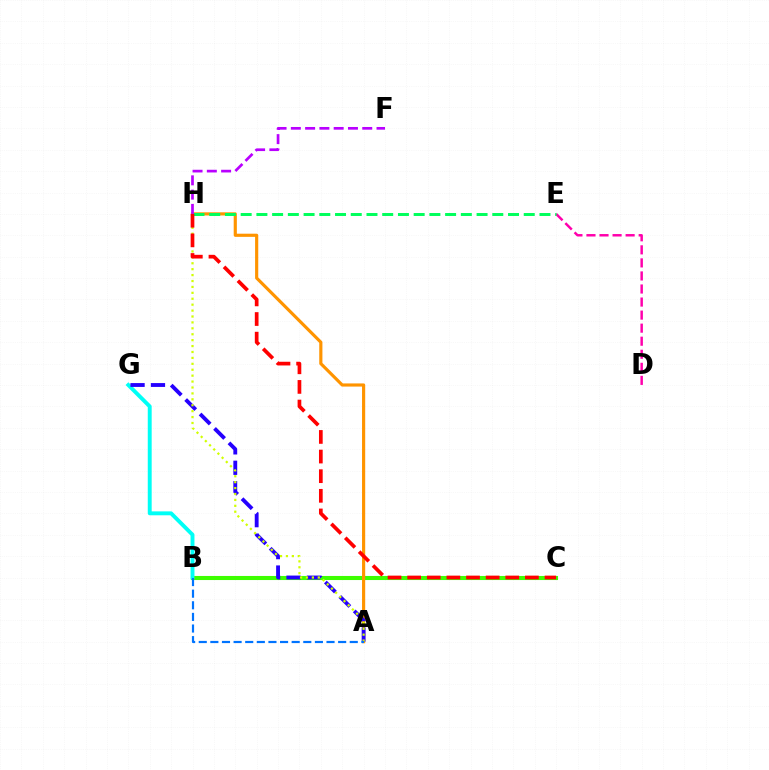{('D', 'E'): [{'color': '#ff00ac', 'line_style': 'dashed', 'thickness': 1.77}], ('B', 'C'): [{'color': '#3dff00', 'line_style': 'solid', 'thickness': 2.94}], ('A', 'H'): [{'color': '#ff9400', 'line_style': 'solid', 'thickness': 2.27}, {'color': '#d1ff00', 'line_style': 'dotted', 'thickness': 1.61}], ('B', 'G'): [{'color': '#00fff6', 'line_style': 'solid', 'thickness': 2.81}], ('A', 'G'): [{'color': '#2500ff', 'line_style': 'dashed', 'thickness': 2.77}], ('E', 'H'): [{'color': '#00ff5c', 'line_style': 'dashed', 'thickness': 2.14}], ('C', 'H'): [{'color': '#ff0000', 'line_style': 'dashed', 'thickness': 2.67}], ('F', 'H'): [{'color': '#b900ff', 'line_style': 'dashed', 'thickness': 1.94}], ('A', 'B'): [{'color': '#0074ff', 'line_style': 'dashed', 'thickness': 1.58}]}